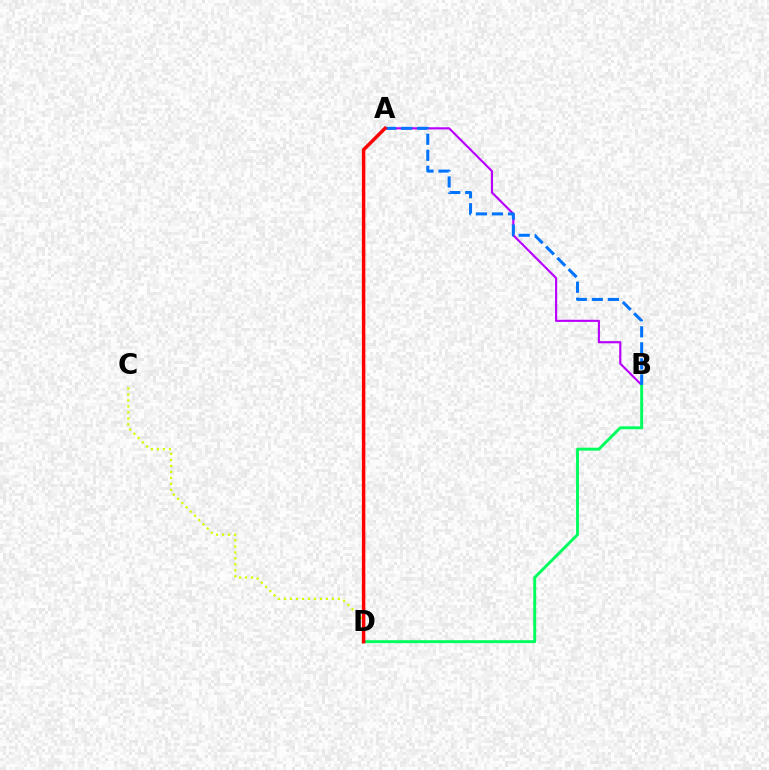{('C', 'D'): [{'color': '#d1ff00', 'line_style': 'dotted', 'thickness': 1.63}], ('A', 'B'): [{'color': '#b900ff', 'line_style': 'solid', 'thickness': 1.55}, {'color': '#0074ff', 'line_style': 'dashed', 'thickness': 2.18}], ('B', 'D'): [{'color': '#00ff5c', 'line_style': 'solid', 'thickness': 2.11}], ('A', 'D'): [{'color': '#ff0000', 'line_style': 'solid', 'thickness': 2.5}]}